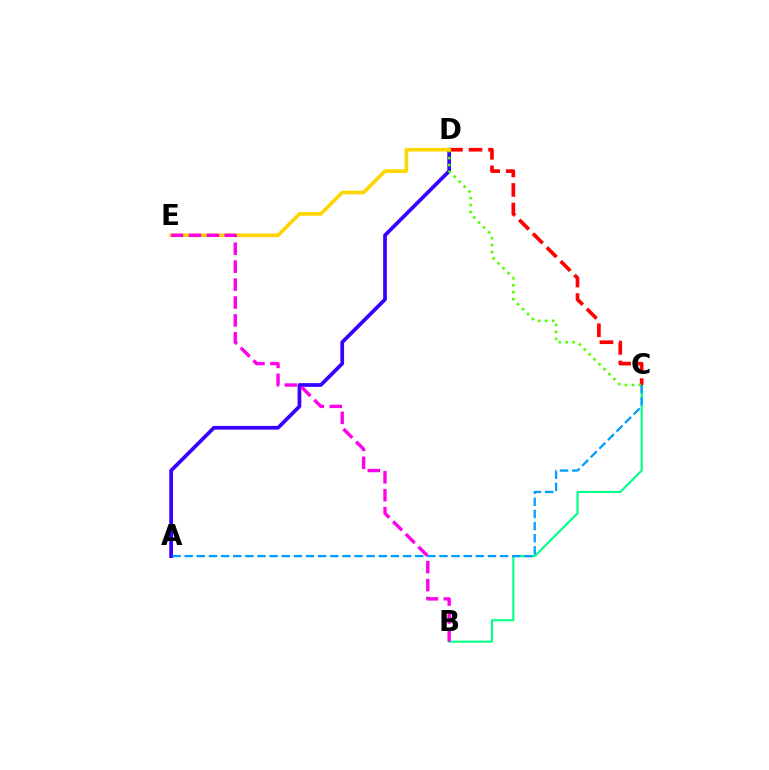{('B', 'C'): [{'color': '#00ff86', 'line_style': 'solid', 'thickness': 1.52}], ('C', 'D'): [{'color': '#ff0000', 'line_style': 'dashed', 'thickness': 2.65}, {'color': '#4fff00', 'line_style': 'dotted', 'thickness': 1.9}], ('A', 'D'): [{'color': '#3700ff', 'line_style': 'solid', 'thickness': 2.67}], ('D', 'E'): [{'color': '#ffd500', 'line_style': 'solid', 'thickness': 2.61}], ('A', 'C'): [{'color': '#009eff', 'line_style': 'dashed', 'thickness': 1.65}], ('B', 'E'): [{'color': '#ff00ed', 'line_style': 'dashed', 'thickness': 2.44}]}